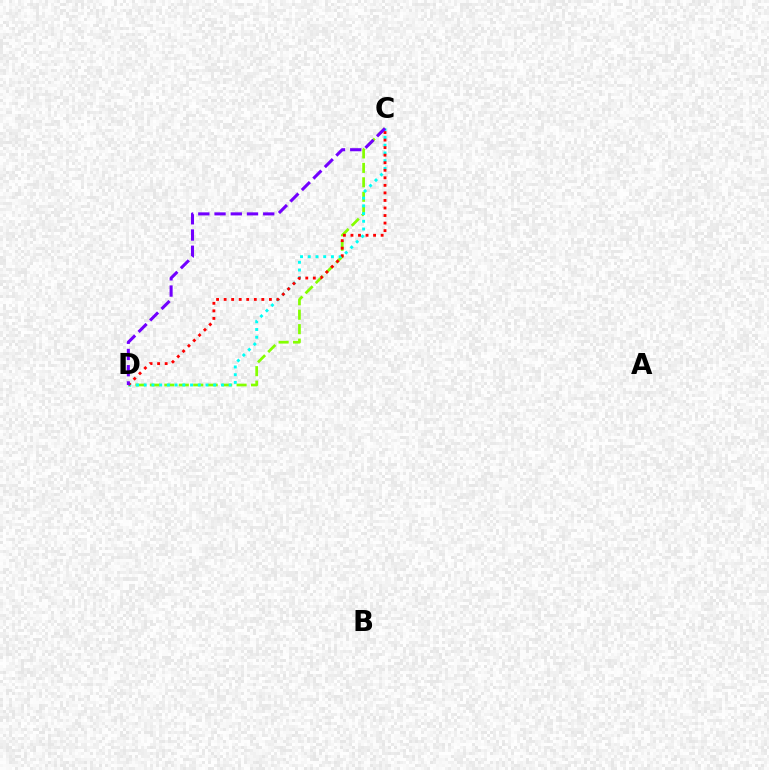{('C', 'D'): [{'color': '#84ff00', 'line_style': 'dashed', 'thickness': 1.96}, {'color': '#00fff6', 'line_style': 'dotted', 'thickness': 2.1}, {'color': '#ff0000', 'line_style': 'dotted', 'thickness': 2.05}, {'color': '#7200ff', 'line_style': 'dashed', 'thickness': 2.2}]}